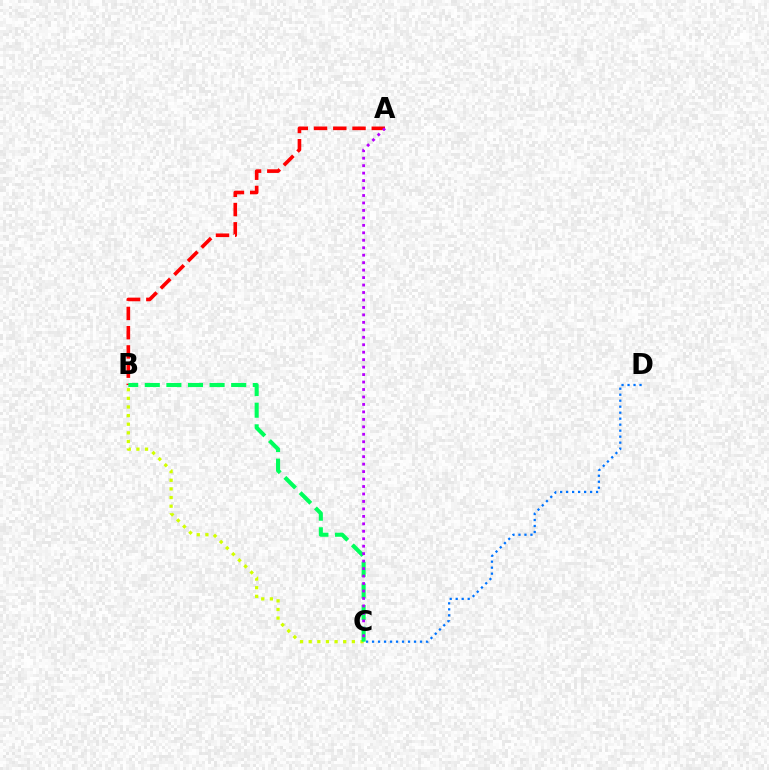{('C', 'D'): [{'color': '#0074ff', 'line_style': 'dotted', 'thickness': 1.63}], ('B', 'C'): [{'color': '#d1ff00', 'line_style': 'dotted', 'thickness': 2.35}, {'color': '#00ff5c', 'line_style': 'dashed', 'thickness': 2.93}], ('A', 'B'): [{'color': '#ff0000', 'line_style': 'dashed', 'thickness': 2.61}], ('A', 'C'): [{'color': '#b900ff', 'line_style': 'dotted', 'thickness': 2.03}]}